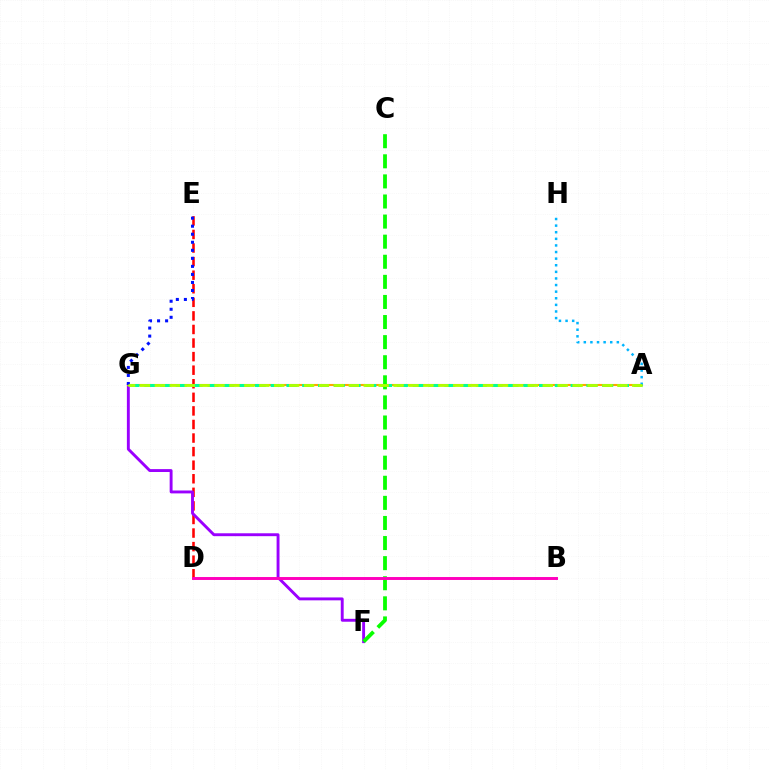{('D', 'E'): [{'color': '#ff0000', 'line_style': 'dashed', 'thickness': 1.84}], ('F', 'G'): [{'color': '#9b00ff', 'line_style': 'solid', 'thickness': 2.09}], ('A', 'G'): [{'color': '#ffa500', 'line_style': 'solid', 'thickness': 1.52}, {'color': '#00ff9d', 'line_style': 'dashed', 'thickness': 2.14}, {'color': '#b3ff00', 'line_style': 'dashed', 'thickness': 2.03}], ('C', 'F'): [{'color': '#08ff00', 'line_style': 'dashed', 'thickness': 2.73}], ('B', 'D'): [{'color': '#ff00bd', 'line_style': 'solid', 'thickness': 2.12}], ('E', 'G'): [{'color': '#0010ff', 'line_style': 'dotted', 'thickness': 2.18}], ('A', 'H'): [{'color': '#00b5ff', 'line_style': 'dotted', 'thickness': 1.79}]}